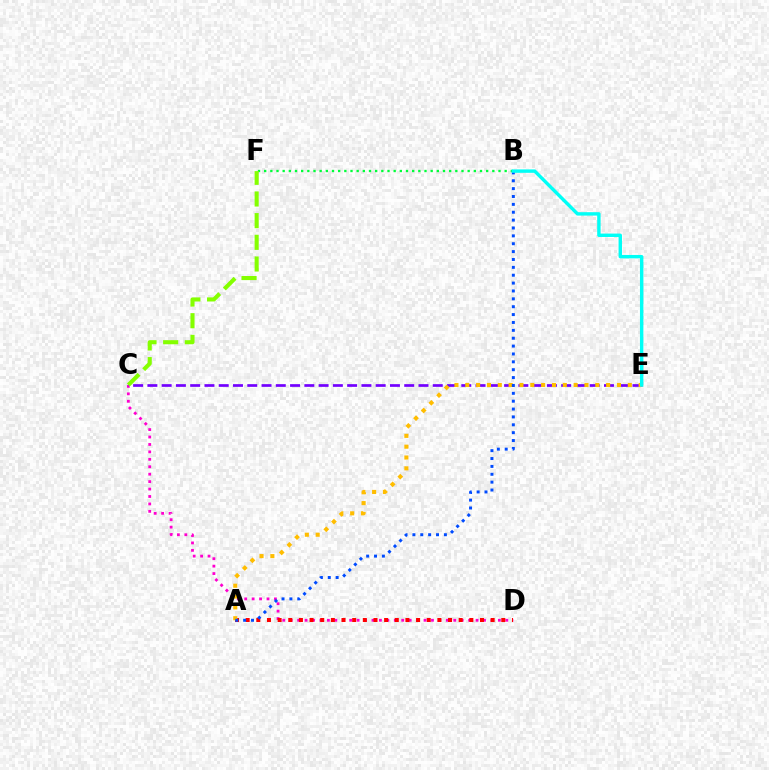{('B', 'F'): [{'color': '#00ff39', 'line_style': 'dotted', 'thickness': 1.68}], ('C', 'D'): [{'color': '#ff00cf', 'line_style': 'dotted', 'thickness': 2.02}], ('A', 'D'): [{'color': '#ff0000', 'line_style': 'dotted', 'thickness': 2.89}], ('C', 'E'): [{'color': '#7200ff', 'line_style': 'dashed', 'thickness': 1.94}], ('A', 'E'): [{'color': '#ffbd00', 'line_style': 'dotted', 'thickness': 2.94}], ('A', 'B'): [{'color': '#004bff', 'line_style': 'dotted', 'thickness': 2.14}], ('C', 'F'): [{'color': '#84ff00', 'line_style': 'dashed', 'thickness': 2.94}], ('B', 'E'): [{'color': '#00fff6', 'line_style': 'solid', 'thickness': 2.45}]}